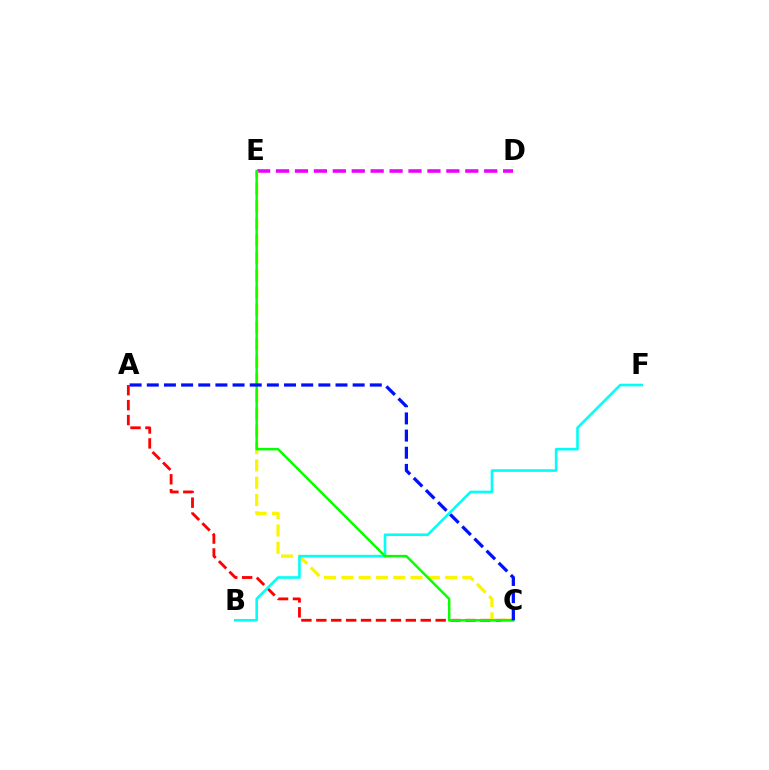{('A', 'C'): [{'color': '#ff0000', 'line_style': 'dashed', 'thickness': 2.03}, {'color': '#0010ff', 'line_style': 'dashed', 'thickness': 2.33}], ('D', 'E'): [{'color': '#ee00ff', 'line_style': 'dashed', 'thickness': 2.57}], ('C', 'E'): [{'color': '#fcf500', 'line_style': 'dashed', 'thickness': 2.35}, {'color': '#08ff00', 'line_style': 'solid', 'thickness': 1.78}], ('B', 'F'): [{'color': '#00fff6', 'line_style': 'solid', 'thickness': 1.88}]}